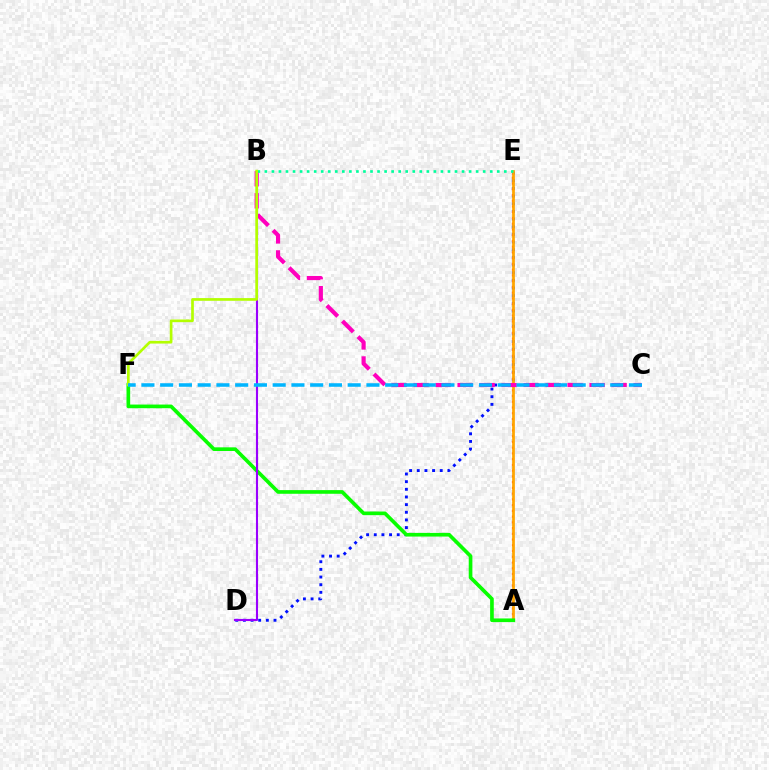{('D', 'E'): [{'color': '#0010ff', 'line_style': 'dotted', 'thickness': 2.08}], ('A', 'E'): [{'color': '#ff0000', 'line_style': 'dotted', 'thickness': 1.56}, {'color': '#ffa500', 'line_style': 'solid', 'thickness': 1.97}], ('A', 'F'): [{'color': '#08ff00', 'line_style': 'solid', 'thickness': 2.63}], ('B', 'D'): [{'color': '#9b00ff', 'line_style': 'solid', 'thickness': 1.52}], ('B', 'C'): [{'color': '#ff00bd', 'line_style': 'dashed', 'thickness': 2.99}], ('B', 'E'): [{'color': '#00ff9d', 'line_style': 'dotted', 'thickness': 1.91}], ('B', 'F'): [{'color': '#b3ff00', 'line_style': 'solid', 'thickness': 1.93}], ('C', 'F'): [{'color': '#00b5ff', 'line_style': 'dashed', 'thickness': 2.55}]}